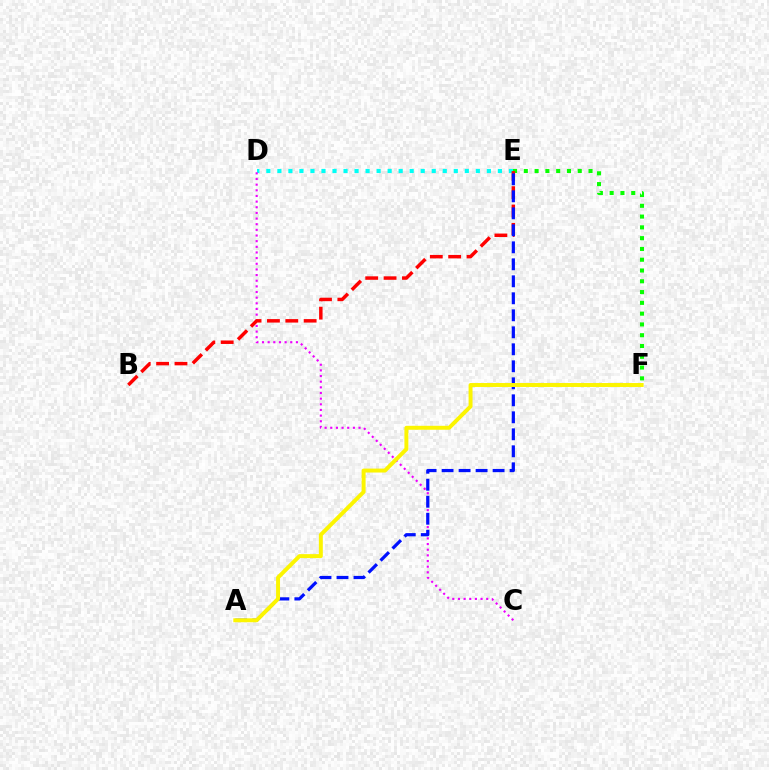{('D', 'E'): [{'color': '#00fff6', 'line_style': 'dotted', 'thickness': 3.0}], ('E', 'F'): [{'color': '#08ff00', 'line_style': 'dotted', 'thickness': 2.93}], ('C', 'D'): [{'color': '#ee00ff', 'line_style': 'dotted', 'thickness': 1.54}], ('B', 'E'): [{'color': '#ff0000', 'line_style': 'dashed', 'thickness': 2.49}], ('A', 'E'): [{'color': '#0010ff', 'line_style': 'dashed', 'thickness': 2.31}], ('A', 'F'): [{'color': '#fcf500', 'line_style': 'solid', 'thickness': 2.84}]}